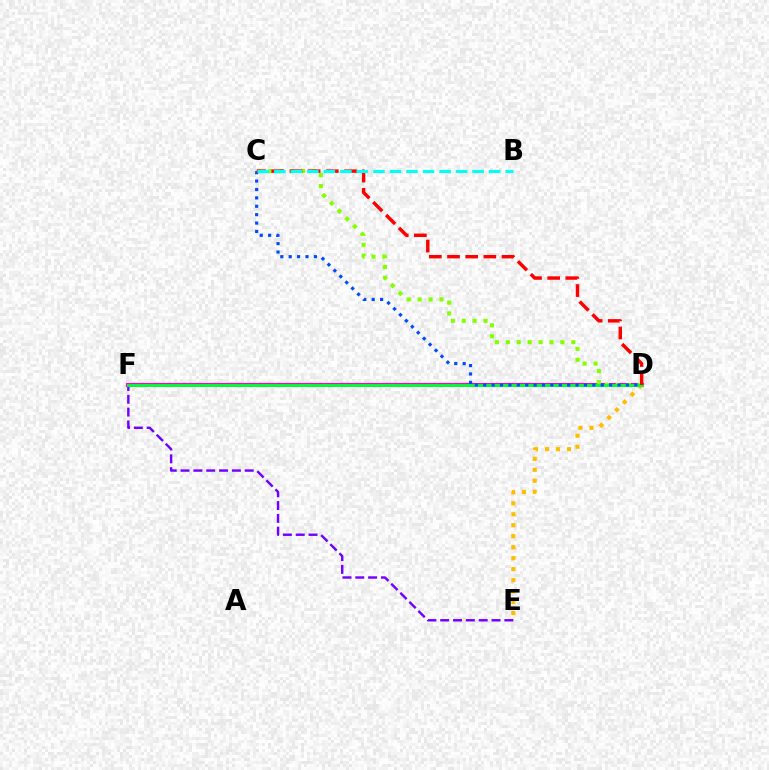{('D', 'F'): [{'color': '#ff00cf', 'line_style': 'solid', 'thickness': 2.97}, {'color': '#00ff39', 'line_style': 'solid', 'thickness': 2.08}], ('C', 'D'): [{'color': '#84ff00', 'line_style': 'dotted', 'thickness': 2.96}, {'color': '#004bff', 'line_style': 'dotted', 'thickness': 2.28}, {'color': '#ff0000', 'line_style': 'dashed', 'thickness': 2.47}], ('D', 'E'): [{'color': '#ffbd00', 'line_style': 'dotted', 'thickness': 2.98}], ('E', 'F'): [{'color': '#7200ff', 'line_style': 'dashed', 'thickness': 1.74}], ('B', 'C'): [{'color': '#00fff6', 'line_style': 'dashed', 'thickness': 2.25}]}